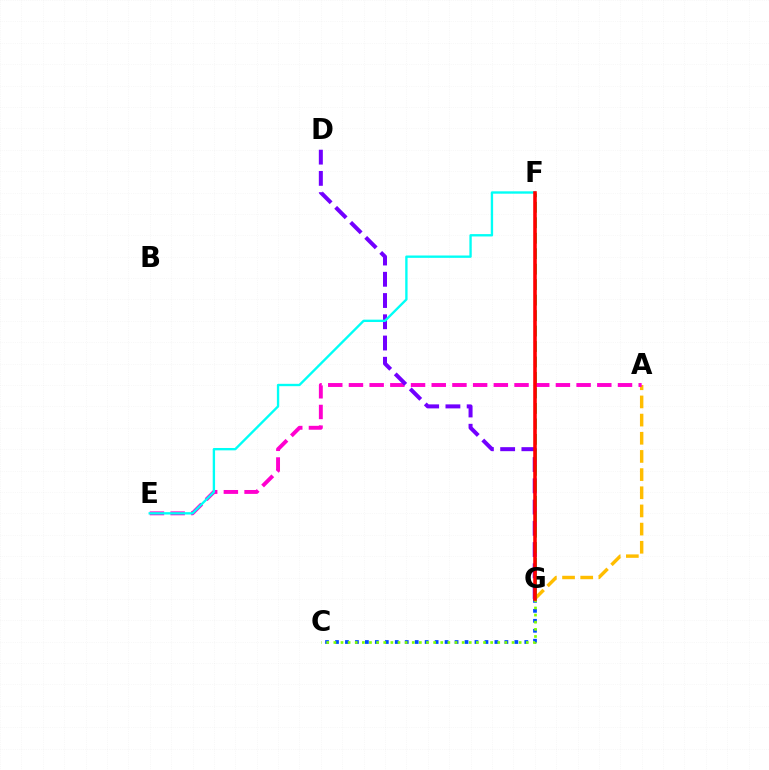{('A', 'G'): [{'color': '#ffbd00', 'line_style': 'dashed', 'thickness': 2.47}], ('A', 'E'): [{'color': '#ff00cf', 'line_style': 'dashed', 'thickness': 2.81}], ('C', 'G'): [{'color': '#004bff', 'line_style': 'dotted', 'thickness': 2.71}, {'color': '#84ff00', 'line_style': 'dotted', 'thickness': 1.94}], ('D', 'G'): [{'color': '#7200ff', 'line_style': 'dashed', 'thickness': 2.89}], ('F', 'G'): [{'color': '#00ff39', 'line_style': 'dashed', 'thickness': 2.1}, {'color': '#ff0000', 'line_style': 'solid', 'thickness': 2.58}], ('E', 'F'): [{'color': '#00fff6', 'line_style': 'solid', 'thickness': 1.7}]}